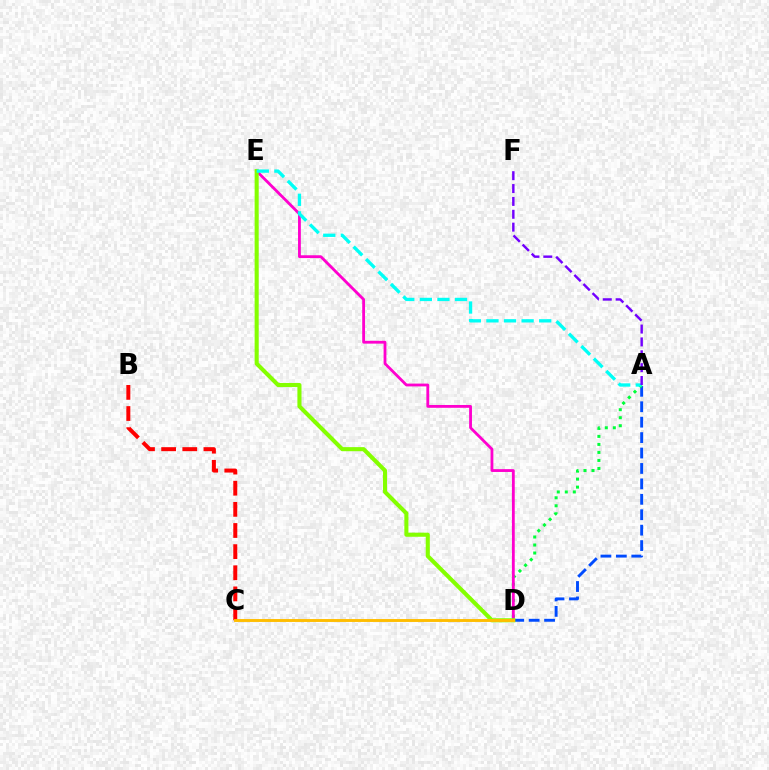{('A', 'D'): [{'color': '#004bff', 'line_style': 'dashed', 'thickness': 2.1}, {'color': '#00ff39', 'line_style': 'dotted', 'thickness': 2.18}], ('D', 'E'): [{'color': '#ff00cf', 'line_style': 'solid', 'thickness': 2.03}, {'color': '#84ff00', 'line_style': 'solid', 'thickness': 2.94}], ('B', 'C'): [{'color': '#ff0000', 'line_style': 'dashed', 'thickness': 2.87}], ('A', 'E'): [{'color': '#00fff6', 'line_style': 'dashed', 'thickness': 2.39}], ('C', 'D'): [{'color': '#ffbd00', 'line_style': 'solid', 'thickness': 2.09}], ('A', 'F'): [{'color': '#7200ff', 'line_style': 'dashed', 'thickness': 1.75}]}